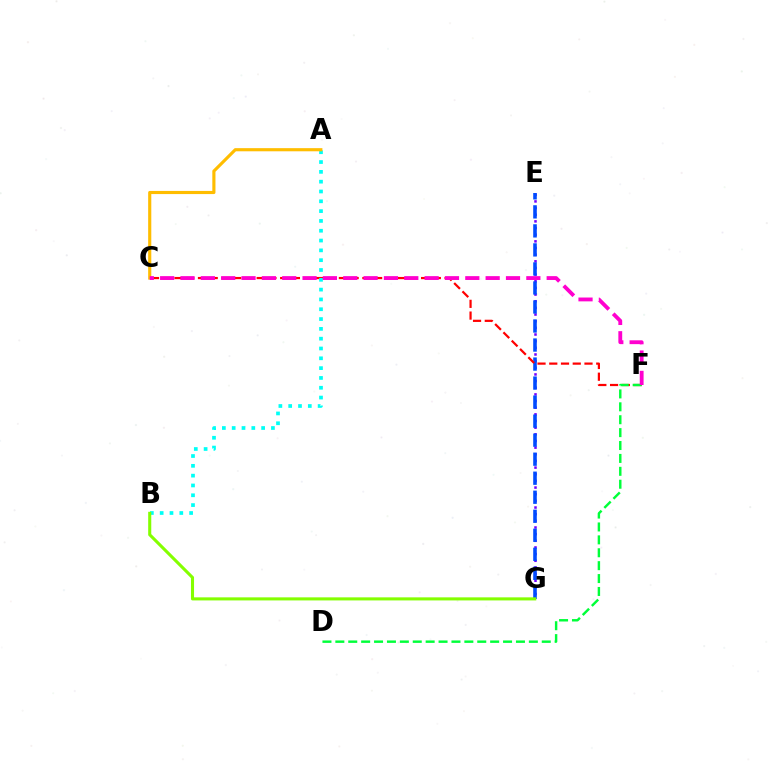{('E', 'G'): [{'color': '#7200ff', 'line_style': 'dotted', 'thickness': 1.81}, {'color': '#004bff', 'line_style': 'dashed', 'thickness': 2.58}], ('C', 'F'): [{'color': '#ff0000', 'line_style': 'dashed', 'thickness': 1.6}, {'color': '#ff00cf', 'line_style': 'dashed', 'thickness': 2.76}], ('A', 'B'): [{'color': '#00fff6', 'line_style': 'dotted', 'thickness': 2.67}], ('A', 'C'): [{'color': '#ffbd00', 'line_style': 'solid', 'thickness': 2.26}], ('D', 'F'): [{'color': '#00ff39', 'line_style': 'dashed', 'thickness': 1.75}], ('B', 'G'): [{'color': '#84ff00', 'line_style': 'solid', 'thickness': 2.22}]}